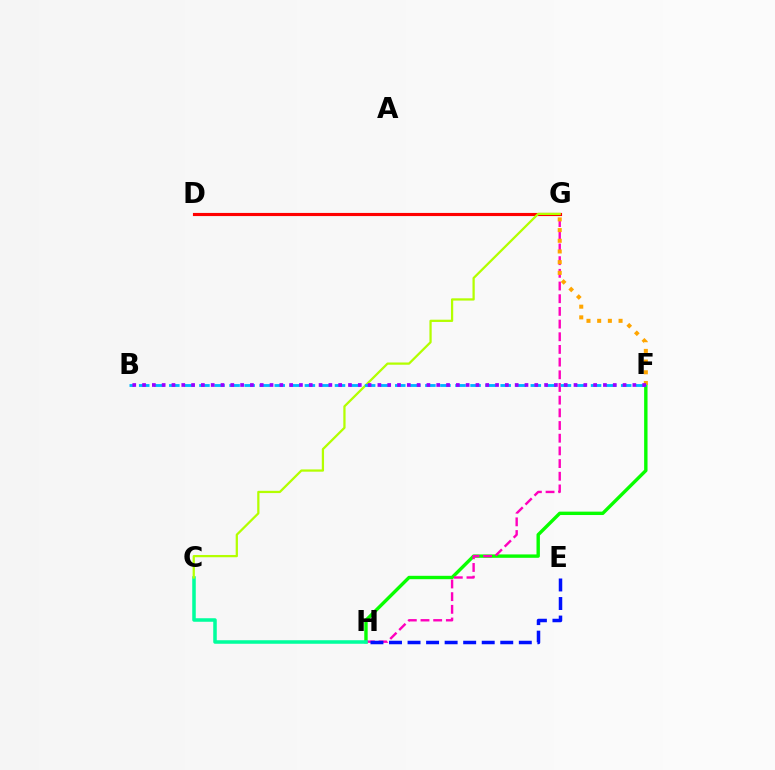{('D', 'G'): [{'color': '#ff0000', 'line_style': 'solid', 'thickness': 2.26}], ('F', 'H'): [{'color': '#08ff00', 'line_style': 'solid', 'thickness': 2.44}], ('G', 'H'): [{'color': '#ff00bd', 'line_style': 'dashed', 'thickness': 1.72}], ('E', 'H'): [{'color': '#0010ff', 'line_style': 'dashed', 'thickness': 2.52}], ('F', 'G'): [{'color': '#ffa500', 'line_style': 'dotted', 'thickness': 2.91}], ('C', 'H'): [{'color': '#00ff9d', 'line_style': 'solid', 'thickness': 2.54}], ('C', 'G'): [{'color': '#b3ff00', 'line_style': 'solid', 'thickness': 1.62}], ('B', 'F'): [{'color': '#00b5ff', 'line_style': 'dashed', 'thickness': 2.05}, {'color': '#9b00ff', 'line_style': 'dotted', 'thickness': 2.66}]}